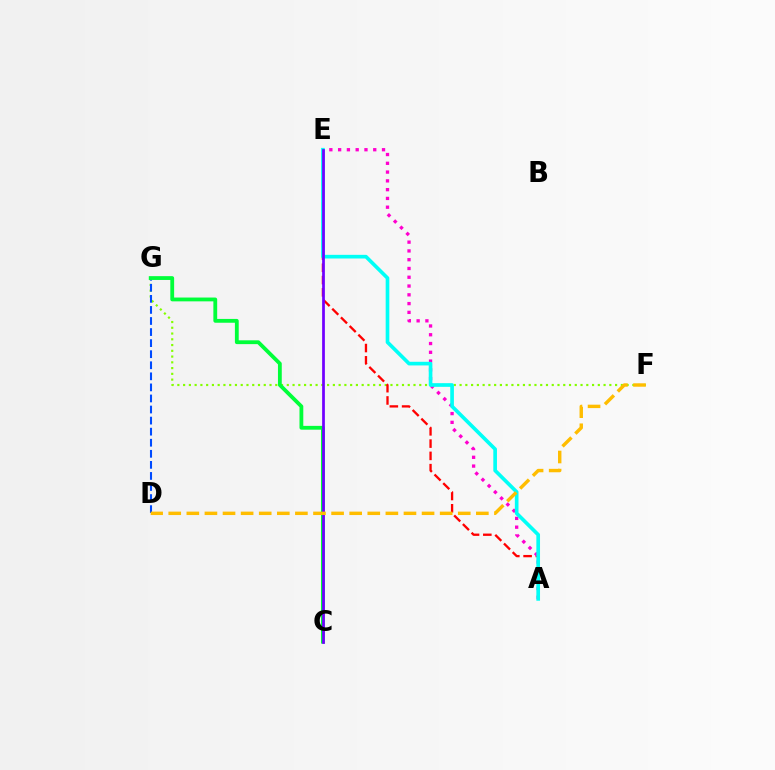{('F', 'G'): [{'color': '#84ff00', 'line_style': 'dotted', 'thickness': 1.56}], ('A', 'E'): [{'color': '#ff0000', 'line_style': 'dashed', 'thickness': 1.67}, {'color': '#ff00cf', 'line_style': 'dotted', 'thickness': 2.39}, {'color': '#00fff6', 'line_style': 'solid', 'thickness': 2.63}], ('D', 'G'): [{'color': '#004bff', 'line_style': 'dashed', 'thickness': 1.5}], ('C', 'G'): [{'color': '#00ff39', 'line_style': 'solid', 'thickness': 2.74}], ('C', 'E'): [{'color': '#7200ff', 'line_style': 'solid', 'thickness': 1.97}], ('D', 'F'): [{'color': '#ffbd00', 'line_style': 'dashed', 'thickness': 2.46}]}